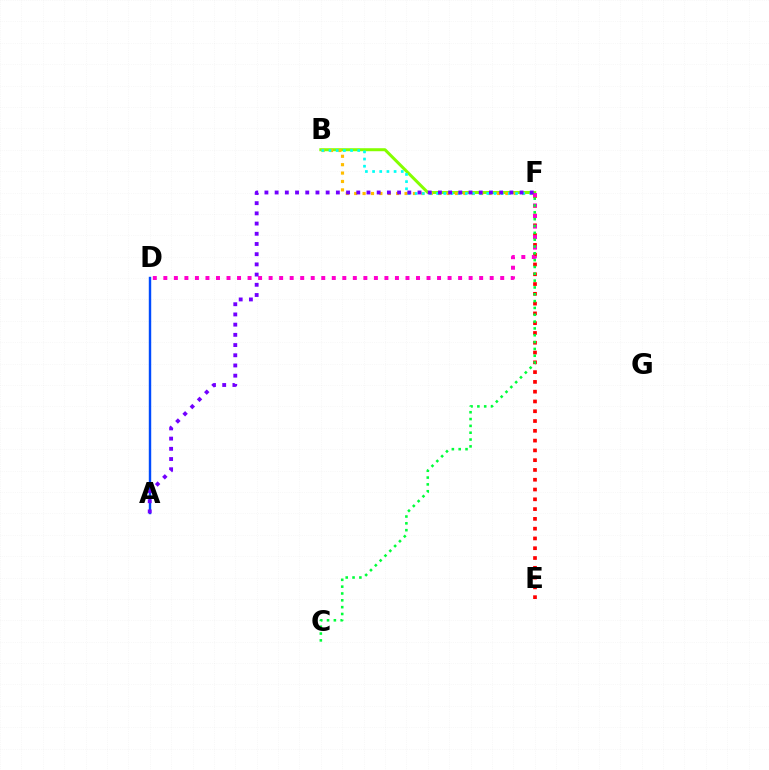{('E', 'F'): [{'color': '#ff0000', 'line_style': 'dotted', 'thickness': 2.66}], ('B', 'F'): [{'color': '#84ff00', 'line_style': 'solid', 'thickness': 2.16}, {'color': '#ffbd00', 'line_style': 'dotted', 'thickness': 2.28}, {'color': '#00fff6', 'line_style': 'dotted', 'thickness': 1.95}], ('A', 'D'): [{'color': '#004bff', 'line_style': 'solid', 'thickness': 1.74}], ('D', 'F'): [{'color': '#ff00cf', 'line_style': 'dotted', 'thickness': 2.86}], ('A', 'F'): [{'color': '#7200ff', 'line_style': 'dotted', 'thickness': 2.77}], ('C', 'F'): [{'color': '#00ff39', 'line_style': 'dotted', 'thickness': 1.86}]}